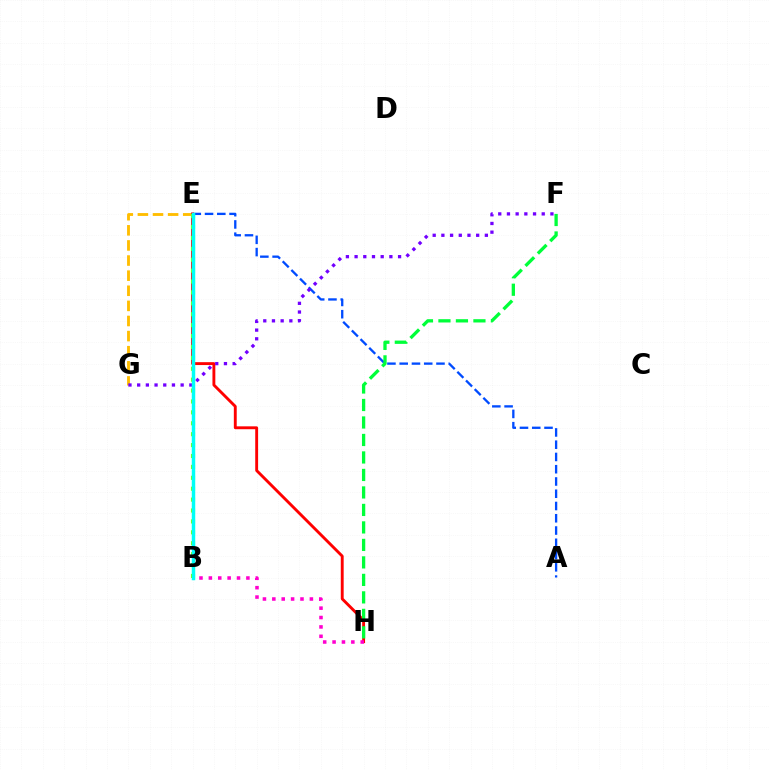{('E', 'G'): [{'color': '#ffbd00', 'line_style': 'dashed', 'thickness': 2.05}], ('A', 'E'): [{'color': '#004bff', 'line_style': 'dashed', 'thickness': 1.67}], ('E', 'H'): [{'color': '#ff0000', 'line_style': 'solid', 'thickness': 2.07}], ('B', 'E'): [{'color': '#84ff00', 'line_style': 'dotted', 'thickness': 2.96}, {'color': '#00fff6', 'line_style': 'solid', 'thickness': 2.5}], ('F', 'H'): [{'color': '#00ff39', 'line_style': 'dashed', 'thickness': 2.38}], ('F', 'G'): [{'color': '#7200ff', 'line_style': 'dotted', 'thickness': 2.36}], ('B', 'H'): [{'color': '#ff00cf', 'line_style': 'dotted', 'thickness': 2.55}]}